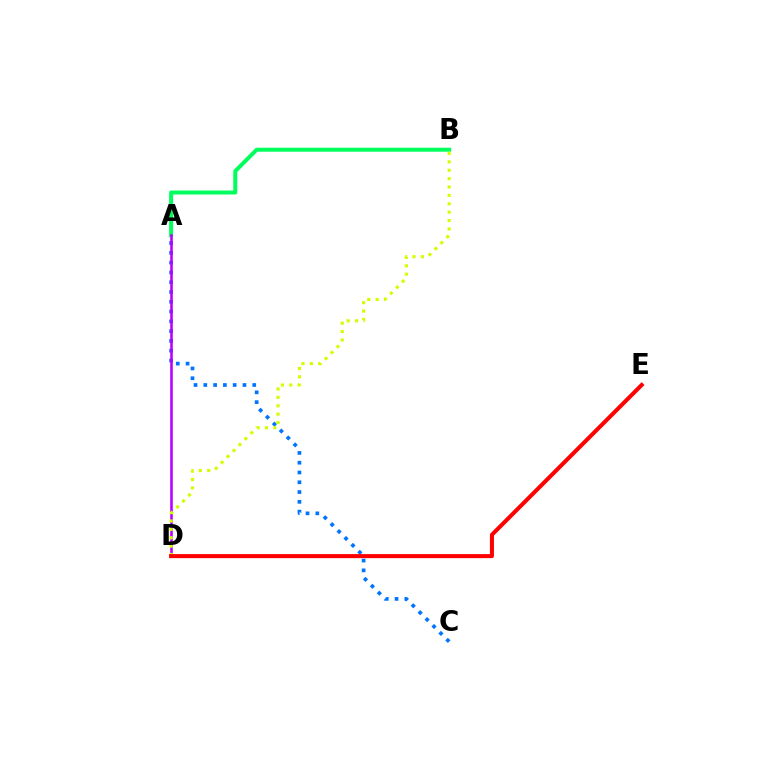{('A', 'B'): [{'color': '#00ff5c', 'line_style': 'solid', 'thickness': 2.87}], ('A', 'C'): [{'color': '#0074ff', 'line_style': 'dotted', 'thickness': 2.66}], ('A', 'D'): [{'color': '#b900ff', 'line_style': 'solid', 'thickness': 1.85}], ('B', 'D'): [{'color': '#d1ff00', 'line_style': 'dotted', 'thickness': 2.28}], ('D', 'E'): [{'color': '#ff0000', 'line_style': 'solid', 'thickness': 2.91}]}